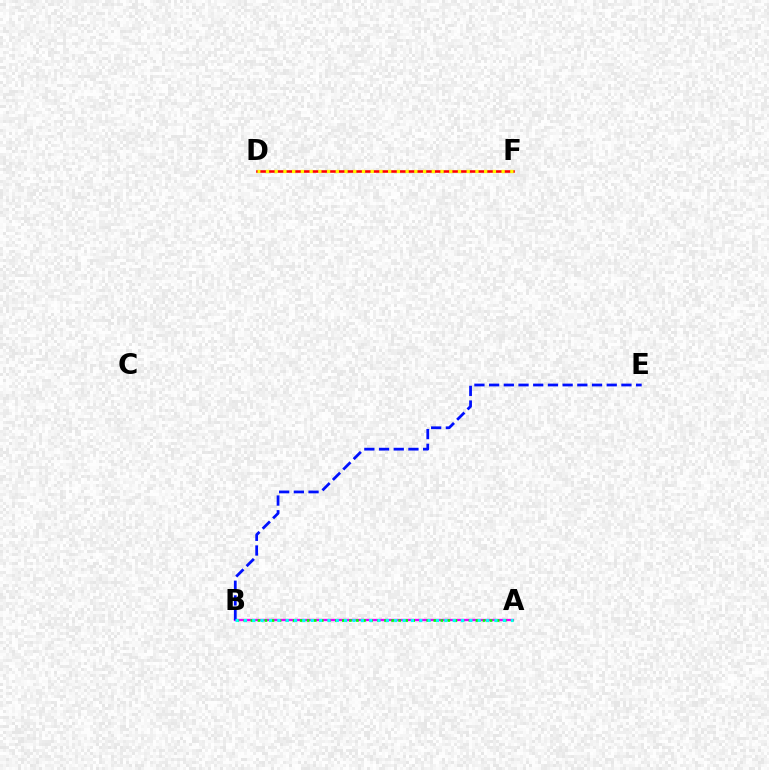{('A', 'B'): [{'color': '#ee00ff', 'line_style': 'solid', 'thickness': 1.67}, {'color': '#08ff00', 'line_style': 'dotted', 'thickness': 1.91}, {'color': '#00fff6', 'line_style': 'dotted', 'thickness': 2.27}], ('B', 'E'): [{'color': '#0010ff', 'line_style': 'dashed', 'thickness': 2.0}], ('D', 'F'): [{'color': '#ff0000', 'line_style': 'solid', 'thickness': 1.86}, {'color': '#fcf500', 'line_style': 'dotted', 'thickness': 2.37}]}